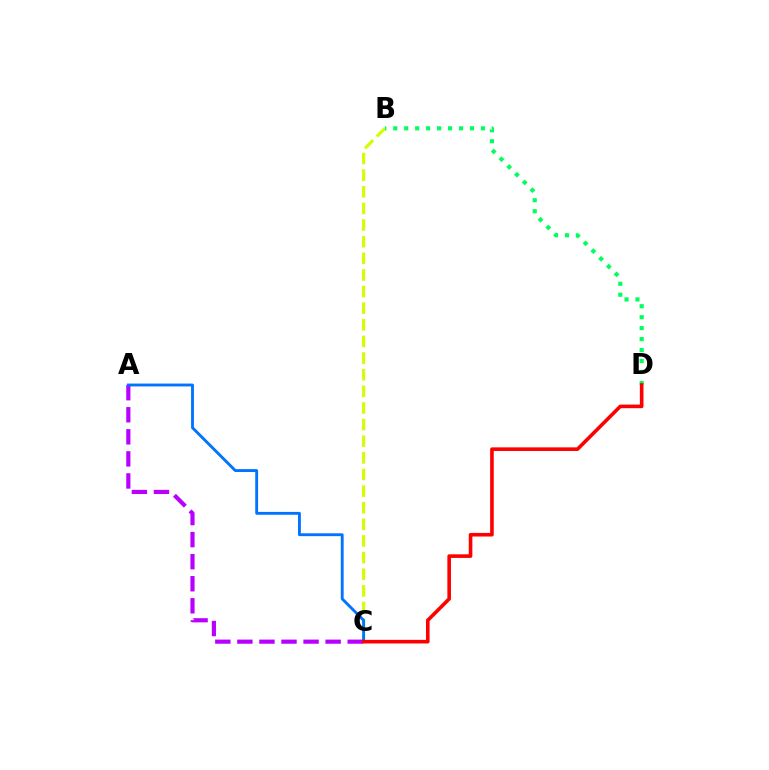{('B', 'C'): [{'color': '#d1ff00', 'line_style': 'dashed', 'thickness': 2.26}], ('A', 'C'): [{'color': '#b900ff', 'line_style': 'dashed', 'thickness': 3.0}, {'color': '#0074ff', 'line_style': 'solid', 'thickness': 2.06}], ('B', 'D'): [{'color': '#00ff5c', 'line_style': 'dotted', 'thickness': 2.98}], ('C', 'D'): [{'color': '#ff0000', 'line_style': 'solid', 'thickness': 2.59}]}